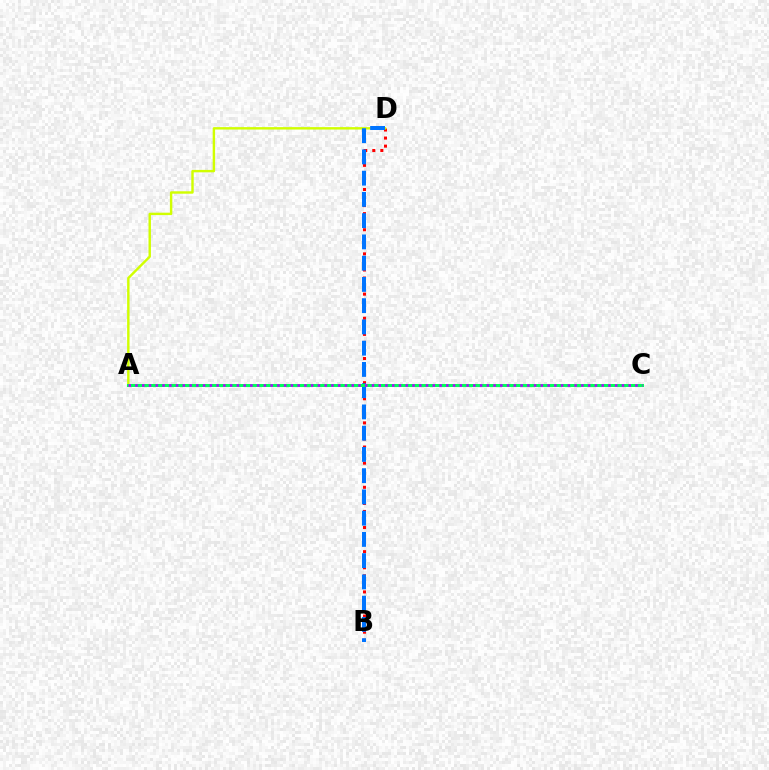{('B', 'D'): [{'color': '#ff0000', 'line_style': 'dotted', 'thickness': 2.19}, {'color': '#0074ff', 'line_style': 'dashed', 'thickness': 2.89}], ('A', 'D'): [{'color': '#d1ff00', 'line_style': 'solid', 'thickness': 1.74}], ('A', 'C'): [{'color': '#00ff5c', 'line_style': 'solid', 'thickness': 2.15}, {'color': '#b900ff', 'line_style': 'dotted', 'thickness': 1.84}]}